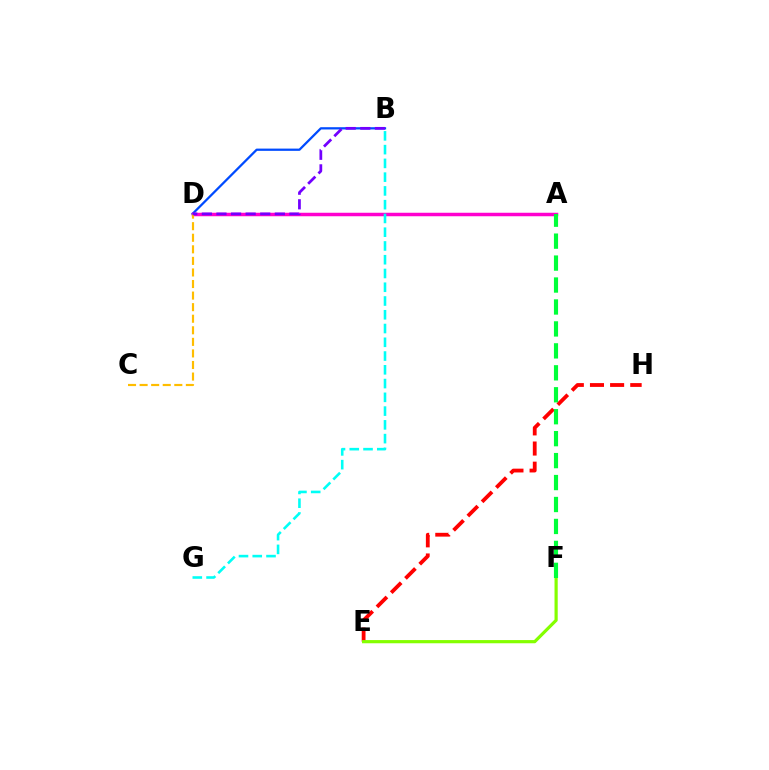{('E', 'H'): [{'color': '#ff0000', 'line_style': 'dashed', 'thickness': 2.74}], ('B', 'D'): [{'color': '#004bff', 'line_style': 'solid', 'thickness': 1.63}, {'color': '#7200ff', 'line_style': 'dashed', 'thickness': 1.98}], ('E', 'F'): [{'color': '#84ff00', 'line_style': 'solid', 'thickness': 2.29}], ('A', 'D'): [{'color': '#ff00cf', 'line_style': 'solid', 'thickness': 2.51}], ('B', 'G'): [{'color': '#00fff6', 'line_style': 'dashed', 'thickness': 1.87}], ('C', 'D'): [{'color': '#ffbd00', 'line_style': 'dashed', 'thickness': 1.57}], ('A', 'F'): [{'color': '#00ff39', 'line_style': 'dashed', 'thickness': 2.98}]}